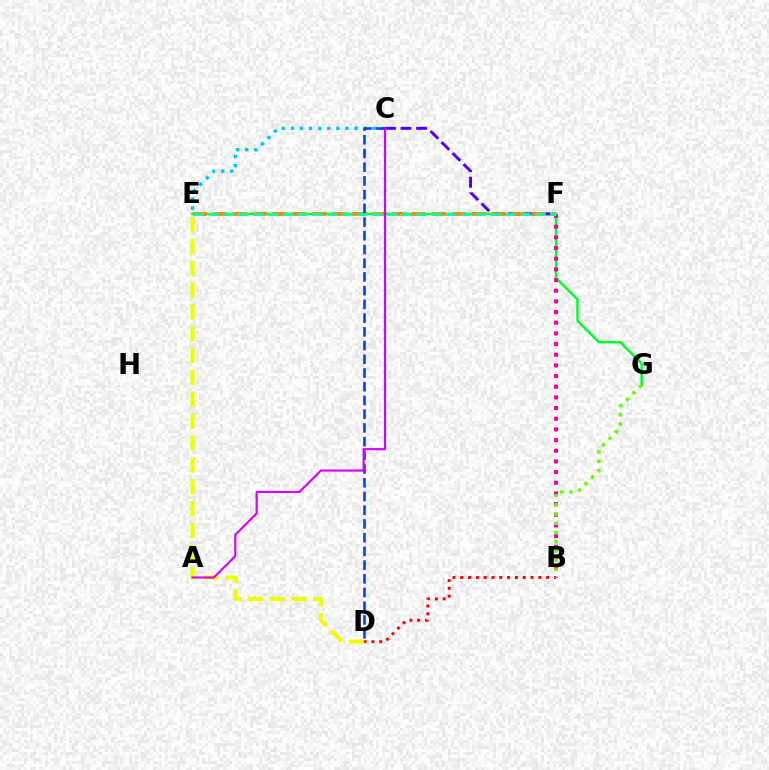{('E', 'G'): [{'color': '#00ff27', 'line_style': 'solid', 'thickness': 1.76}], ('C', 'F'): [{'color': '#4f00ff', 'line_style': 'dashed', 'thickness': 2.12}], ('B', 'D'): [{'color': '#ff0000', 'line_style': 'dotted', 'thickness': 2.12}], ('B', 'F'): [{'color': '#ff00a0', 'line_style': 'dotted', 'thickness': 2.9}], ('C', 'E'): [{'color': '#00c7ff', 'line_style': 'dotted', 'thickness': 2.47}], ('E', 'F'): [{'color': '#ff8800', 'line_style': 'dashed', 'thickness': 2.7}, {'color': '#00ffaf', 'line_style': 'dashed', 'thickness': 2.02}], ('D', 'E'): [{'color': '#eeff00', 'line_style': 'dashed', 'thickness': 2.97}], ('B', 'G'): [{'color': '#66ff00', 'line_style': 'dotted', 'thickness': 2.51}], ('C', 'D'): [{'color': '#003fff', 'line_style': 'dashed', 'thickness': 1.86}], ('A', 'C'): [{'color': '#d600ff', 'line_style': 'solid', 'thickness': 1.53}]}